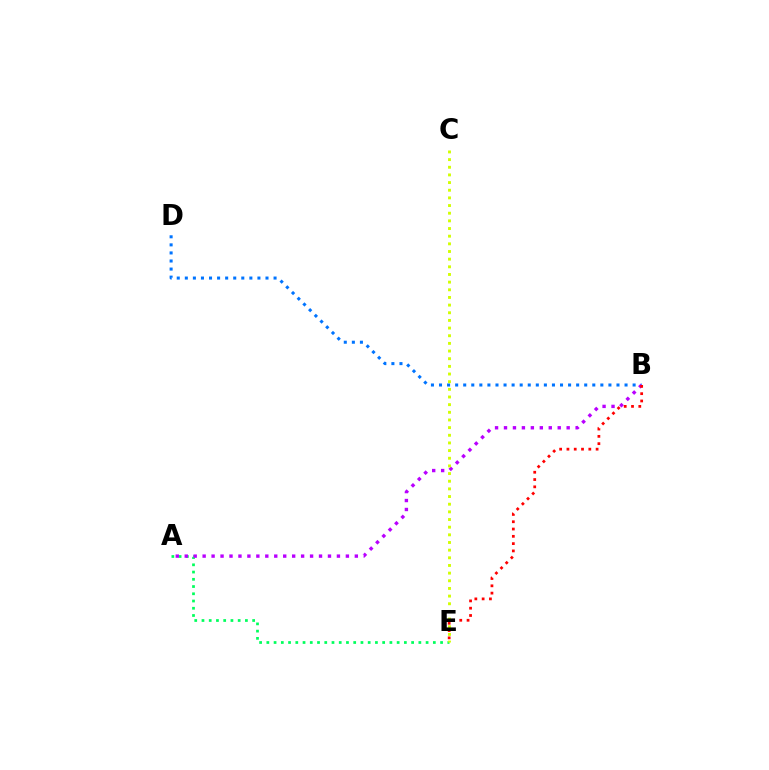{('B', 'D'): [{'color': '#0074ff', 'line_style': 'dotted', 'thickness': 2.19}], ('A', 'E'): [{'color': '#00ff5c', 'line_style': 'dotted', 'thickness': 1.97}], ('A', 'B'): [{'color': '#b900ff', 'line_style': 'dotted', 'thickness': 2.43}], ('B', 'E'): [{'color': '#ff0000', 'line_style': 'dotted', 'thickness': 1.98}], ('C', 'E'): [{'color': '#d1ff00', 'line_style': 'dotted', 'thickness': 2.08}]}